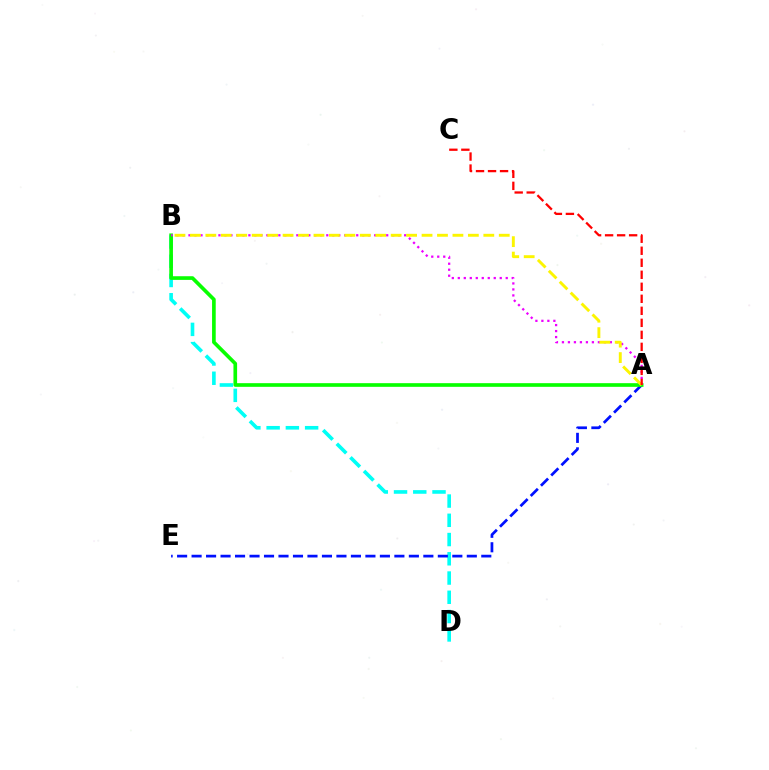{('B', 'D'): [{'color': '#00fff6', 'line_style': 'dashed', 'thickness': 2.61}], ('A', 'E'): [{'color': '#0010ff', 'line_style': 'dashed', 'thickness': 1.97}], ('A', 'B'): [{'color': '#08ff00', 'line_style': 'solid', 'thickness': 2.63}, {'color': '#ee00ff', 'line_style': 'dotted', 'thickness': 1.63}, {'color': '#fcf500', 'line_style': 'dashed', 'thickness': 2.1}], ('A', 'C'): [{'color': '#ff0000', 'line_style': 'dashed', 'thickness': 1.63}]}